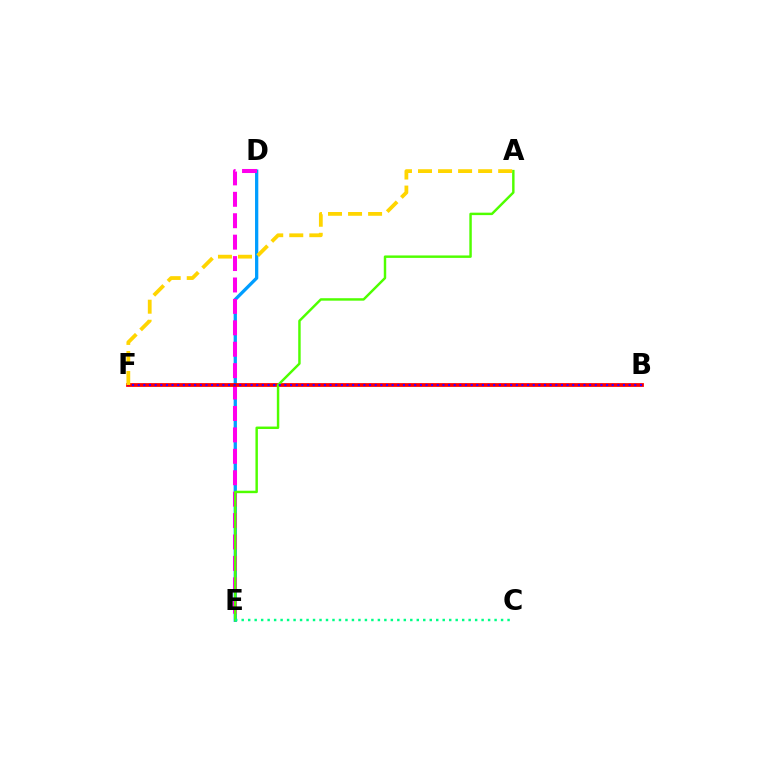{('D', 'E'): [{'color': '#009eff', 'line_style': 'solid', 'thickness': 2.36}, {'color': '#ff00ed', 'line_style': 'dashed', 'thickness': 2.91}], ('B', 'F'): [{'color': '#ff0000', 'line_style': 'solid', 'thickness': 2.71}, {'color': '#3700ff', 'line_style': 'dotted', 'thickness': 1.53}], ('A', 'E'): [{'color': '#4fff00', 'line_style': 'solid', 'thickness': 1.76}], ('C', 'E'): [{'color': '#00ff86', 'line_style': 'dotted', 'thickness': 1.76}], ('A', 'F'): [{'color': '#ffd500', 'line_style': 'dashed', 'thickness': 2.72}]}